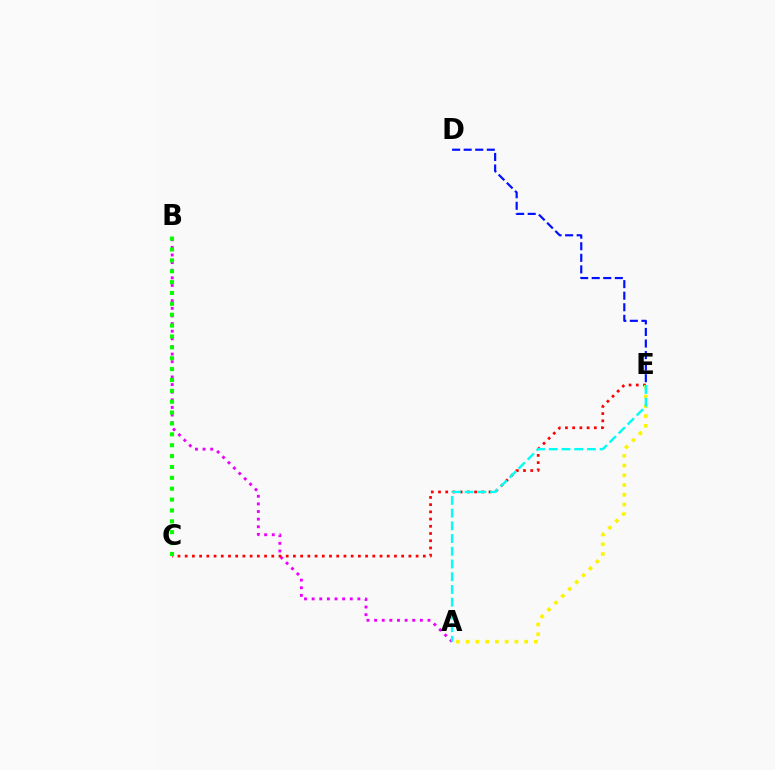{('A', 'B'): [{'color': '#ee00ff', 'line_style': 'dotted', 'thickness': 2.07}], ('C', 'E'): [{'color': '#ff0000', 'line_style': 'dotted', 'thickness': 1.96}], ('A', 'E'): [{'color': '#fcf500', 'line_style': 'dotted', 'thickness': 2.65}, {'color': '#00fff6', 'line_style': 'dashed', 'thickness': 1.73}], ('B', 'C'): [{'color': '#08ff00', 'line_style': 'dotted', 'thickness': 2.95}], ('D', 'E'): [{'color': '#0010ff', 'line_style': 'dashed', 'thickness': 1.57}]}